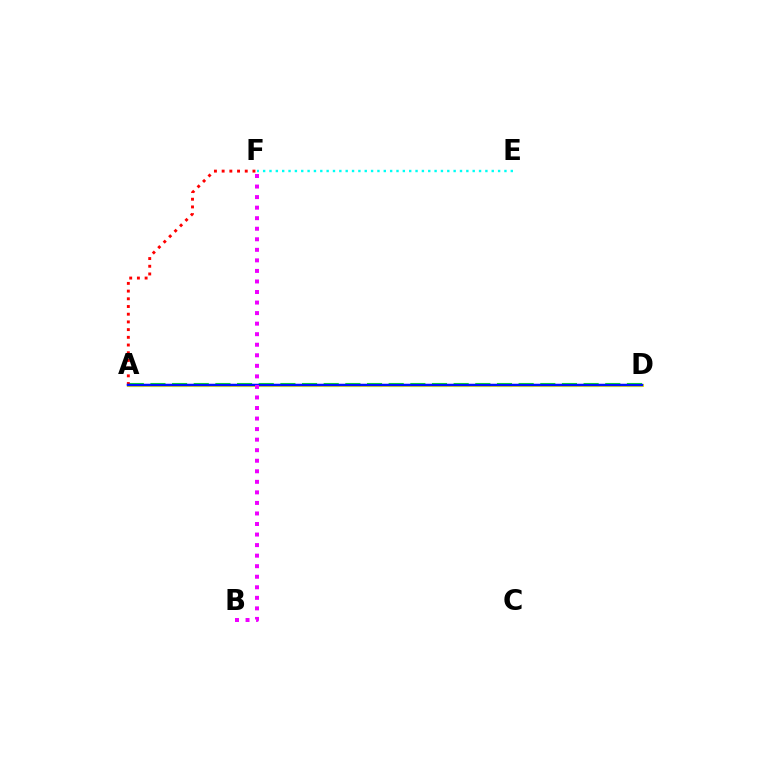{('A', 'D'): [{'color': '#08ff00', 'line_style': 'dashed', 'thickness': 2.94}, {'color': '#fcf500', 'line_style': 'solid', 'thickness': 2.21}, {'color': '#0010ff', 'line_style': 'solid', 'thickness': 1.8}], ('A', 'F'): [{'color': '#ff0000', 'line_style': 'dotted', 'thickness': 2.09}], ('E', 'F'): [{'color': '#00fff6', 'line_style': 'dotted', 'thickness': 1.73}], ('B', 'F'): [{'color': '#ee00ff', 'line_style': 'dotted', 'thickness': 2.87}]}